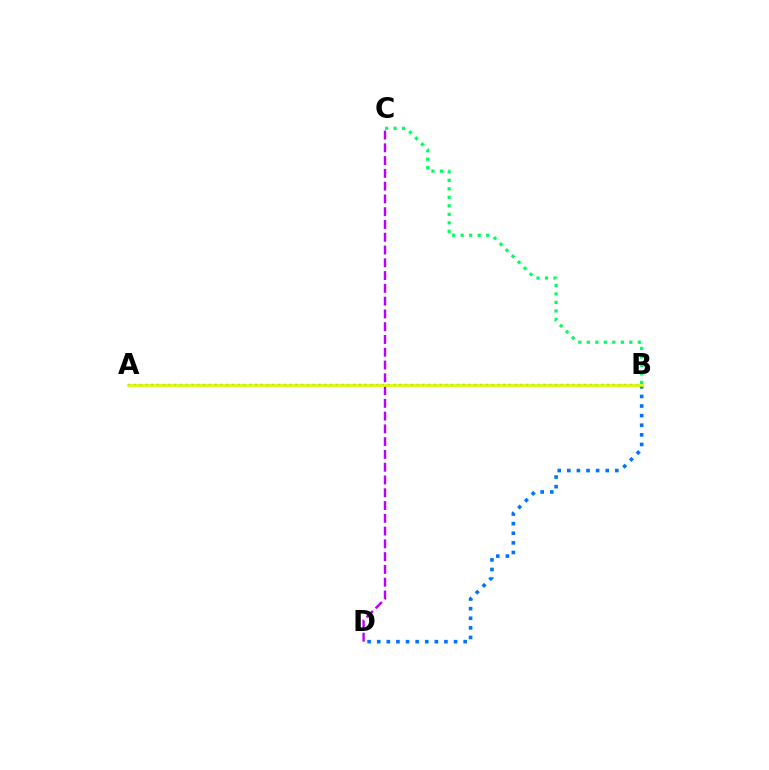{('B', 'C'): [{'color': '#00ff5c', 'line_style': 'dotted', 'thickness': 2.31}], ('A', 'B'): [{'color': '#ff0000', 'line_style': 'dotted', 'thickness': 1.57}, {'color': '#d1ff00', 'line_style': 'solid', 'thickness': 1.95}], ('C', 'D'): [{'color': '#b900ff', 'line_style': 'dashed', 'thickness': 1.74}], ('B', 'D'): [{'color': '#0074ff', 'line_style': 'dotted', 'thickness': 2.61}]}